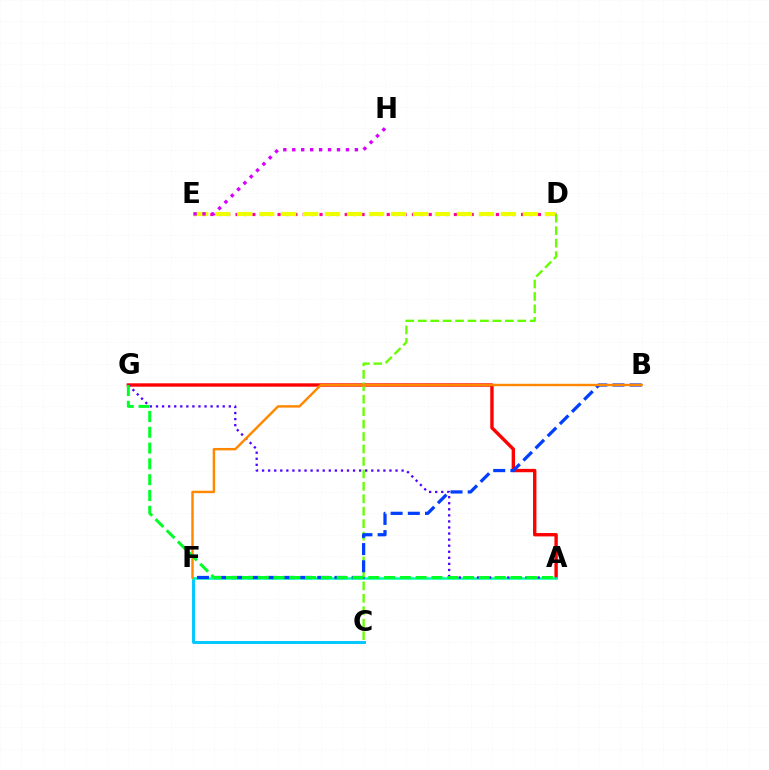{('A', 'G'): [{'color': '#ff0000', 'line_style': 'solid', 'thickness': 2.43}, {'color': '#4f00ff', 'line_style': 'dotted', 'thickness': 1.65}, {'color': '#00ff27', 'line_style': 'dashed', 'thickness': 2.15}], ('D', 'E'): [{'color': '#ff00a0', 'line_style': 'dotted', 'thickness': 2.28}, {'color': '#eeff00', 'line_style': 'dashed', 'thickness': 2.99}], ('C', 'F'): [{'color': '#00c7ff', 'line_style': 'solid', 'thickness': 2.1}], ('E', 'H'): [{'color': '#d600ff', 'line_style': 'dotted', 'thickness': 2.43}], ('A', 'F'): [{'color': '#00ffaf', 'line_style': 'solid', 'thickness': 1.81}], ('C', 'D'): [{'color': '#66ff00', 'line_style': 'dashed', 'thickness': 1.69}], ('B', 'F'): [{'color': '#003fff', 'line_style': 'dashed', 'thickness': 2.34}, {'color': '#ff8800', 'line_style': 'solid', 'thickness': 1.75}]}